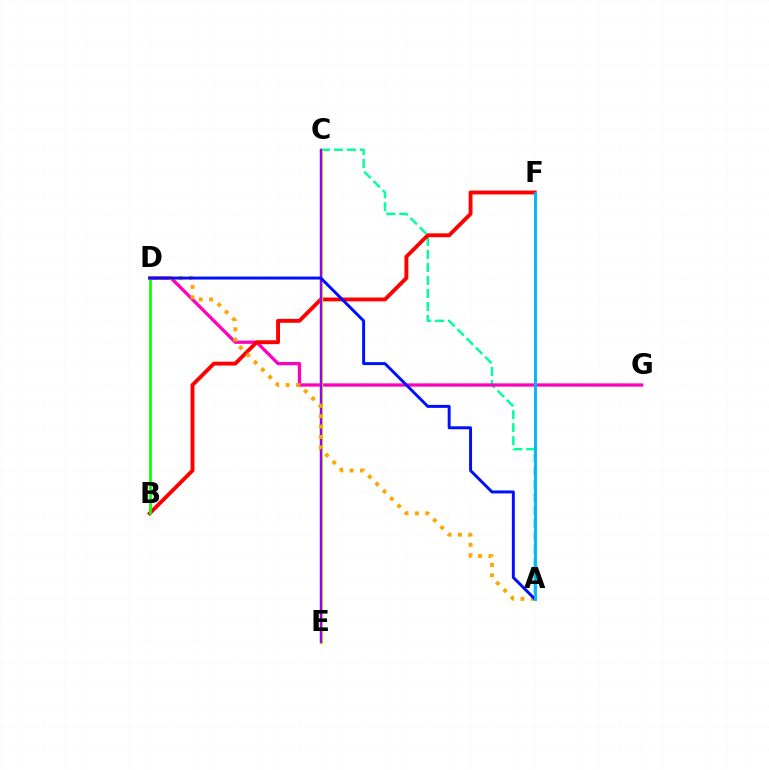{('A', 'C'): [{'color': '#00ff9d', 'line_style': 'dashed', 'thickness': 1.77}], ('D', 'G'): [{'color': '#ff00bd', 'line_style': 'solid', 'thickness': 2.36}], ('B', 'F'): [{'color': '#ff0000', 'line_style': 'solid', 'thickness': 2.79}], ('B', 'D'): [{'color': '#08ff00', 'line_style': 'solid', 'thickness': 1.94}], ('C', 'E'): [{'color': '#b3ff00', 'line_style': 'solid', 'thickness': 2.38}, {'color': '#9b00ff', 'line_style': 'solid', 'thickness': 1.73}], ('A', 'D'): [{'color': '#ffa500', 'line_style': 'dotted', 'thickness': 2.82}, {'color': '#0010ff', 'line_style': 'solid', 'thickness': 2.13}], ('A', 'F'): [{'color': '#00b5ff', 'line_style': 'solid', 'thickness': 2.06}]}